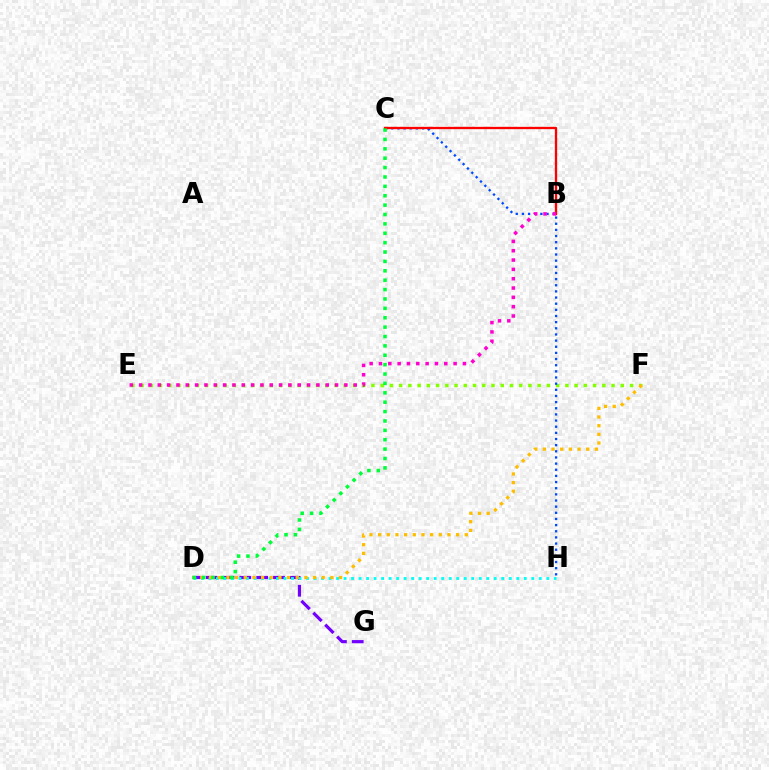{('D', 'G'): [{'color': '#7200ff', 'line_style': 'dashed', 'thickness': 2.29}], ('D', 'H'): [{'color': '#00fff6', 'line_style': 'dotted', 'thickness': 2.04}], ('E', 'F'): [{'color': '#84ff00', 'line_style': 'dotted', 'thickness': 2.51}], ('D', 'F'): [{'color': '#ffbd00', 'line_style': 'dotted', 'thickness': 2.35}], ('C', 'H'): [{'color': '#004bff', 'line_style': 'dotted', 'thickness': 1.67}], ('B', 'C'): [{'color': '#ff0000', 'line_style': 'solid', 'thickness': 1.67}], ('B', 'E'): [{'color': '#ff00cf', 'line_style': 'dotted', 'thickness': 2.53}], ('C', 'D'): [{'color': '#00ff39', 'line_style': 'dotted', 'thickness': 2.55}]}